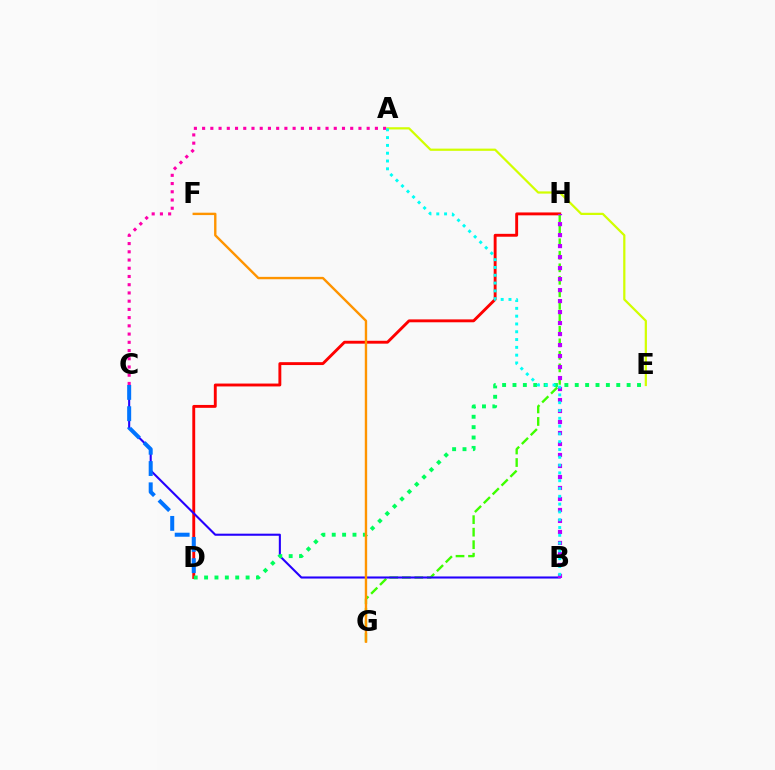{('D', 'H'): [{'color': '#ff0000', 'line_style': 'solid', 'thickness': 2.08}], ('G', 'H'): [{'color': '#3dff00', 'line_style': 'dashed', 'thickness': 1.7}], ('B', 'C'): [{'color': '#2500ff', 'line_style': 'solid', 'thickness': 1.51}], ('A', 'E'): [{'color': '#d1ff00', 'line_style': 'solid', 'thickness': 1.6}], ('A', 'C'): [{'color': '#ff00ac', 'line_style': 'dotted', 'thickness': 2.24}], ('C', 'D'): [{'color': '#0074ff', 'line_style': 'dashed', 'thickness': 2.89}], ('D', 'E'): [{'color': '#00ff5c', 'line_style': 'dotted', 'thickness': 2.82}], ('B', 'H'): [{'color': '#b900ff', 'line_style': 'dotted', 'thickness': 2.99}], ('A', 'B'): [{'color': '#00fff6', 'line_style': 'dotted', 'thickness': 2.12}], ('F', 'G'): [{'color': '#ff9400', 'line_style': 'solid', 'thickness': 1.72}]}